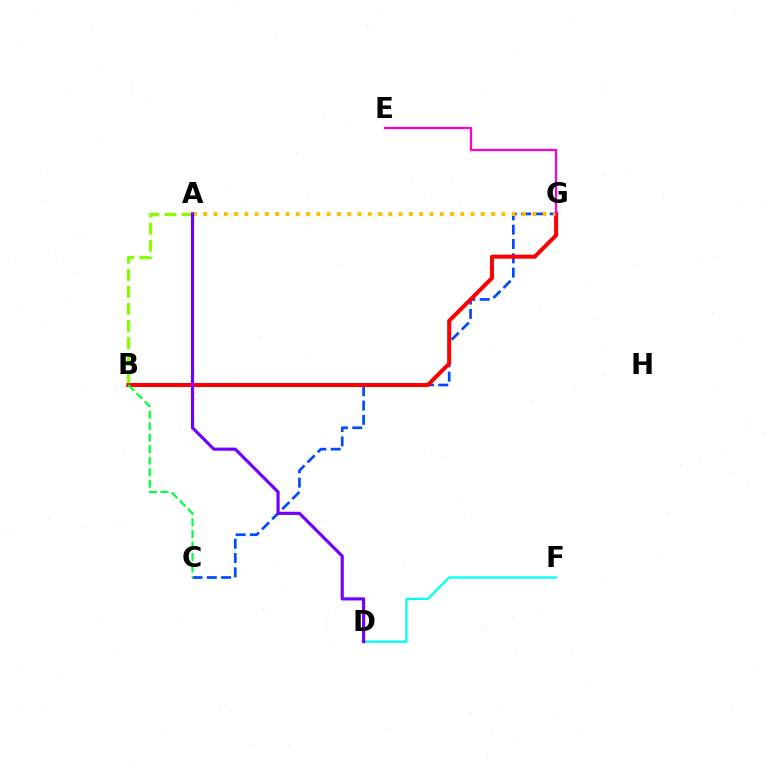{('C', 'G'): [{'color': '#004bff', 'line_style': 'dashed', 'thickness': 1.94}], ('B', 'G'): [{'color': '#ff0000', 'line_style': 'solid', 'thickness': 2.89}], ('A', 'G'): [{'color': '#ffbd00', 'line_style': 'dotted', 'thickness': 2.79}], ('D', 'F'): [{'color': '#00fff6', 'line_style': 'solid', 'thickness': 1.65}], ('A', 'B'): [{'color': '#84ff00', 'line_style': 'dashed', 'thickness': 2.32}], ('A', 'D'): [{'color': '#7200ff', 'line_style': 'solid', 'thickness': 2.26}], ('E', 'G'): [{'color': '#ff00cf', 'line_style': 'solid', 'thickness': 1.62}], ('B', 'C'): [{'color': '#00ff39', 'line_style': 'dashed', 'thickness': 1.56}]}